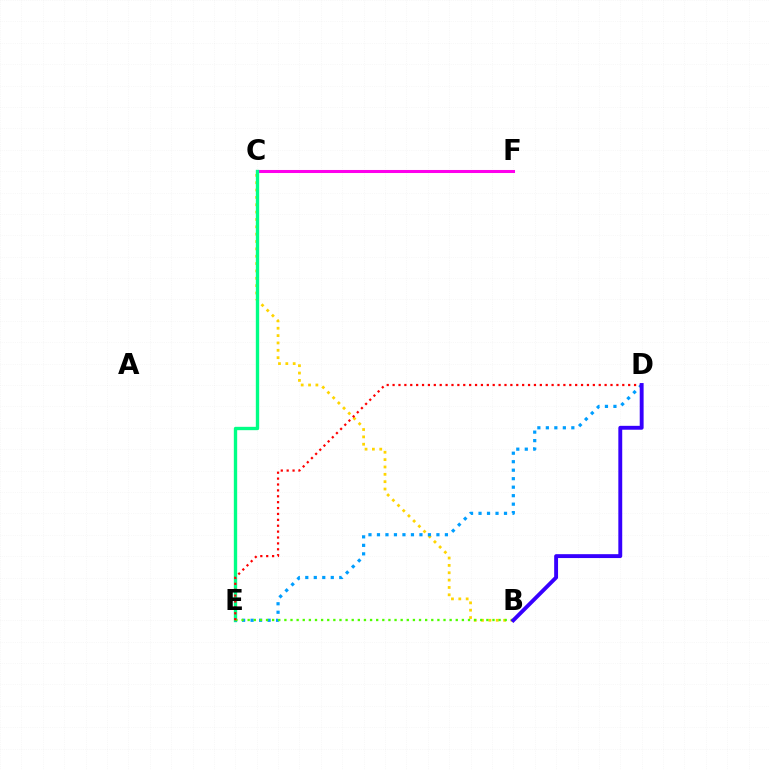{('B', 'C'): [{'color': '#ffd500', 'line_style': 'dotted', 'thickness': 2.0}], ('C', 'F'): [{'color': '#ff00ed', 'line_style': 'solid', 'thickness': 2.19}], ('C', 'E'): [{'color': '#00ff86', 'line_style': 'solid', 'thickness': 2.41}], ('D', 'E'): [{'color': '#009eff', 'line_style': 'dotted', 'thickness': 2.31}, {'color': '#ff0000', 'line_style': 'dotted', 'thickness': 1.6}], ('B', 'E'): [{'color': '#4fff00', 'line_style': 'dotted', 'thickness': 1.66}], ('B', 'D'): [{'color': '#3700ff', 'line_style': 'solid', 'thickness': 2.8}]}